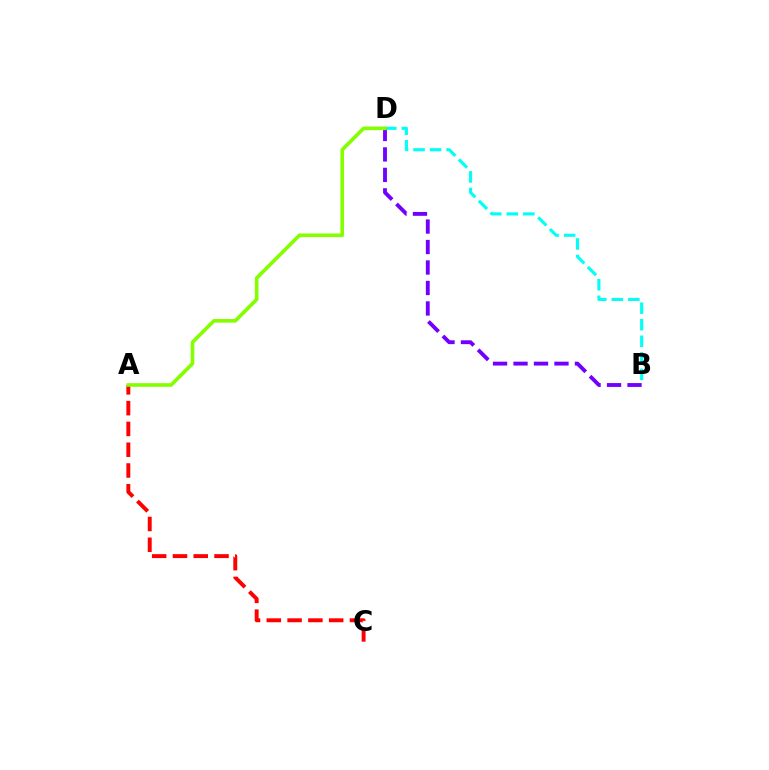{('B', 'D'): [{'color': '#00fff6', 'line_style': 'dashed', 'thickness': 2.25}, {'color': '#7200ff', 'line_style': 'dashed', 'thickness': 2.78}], ('A', 'C'): [{'color': '#ff0000', 'line_style': 'dashed', 'thickness': 2.82}], ('A', 'D'): [{'color': '#84ff00', 'line_style': 'solid', 'thickness': 2.61}]}